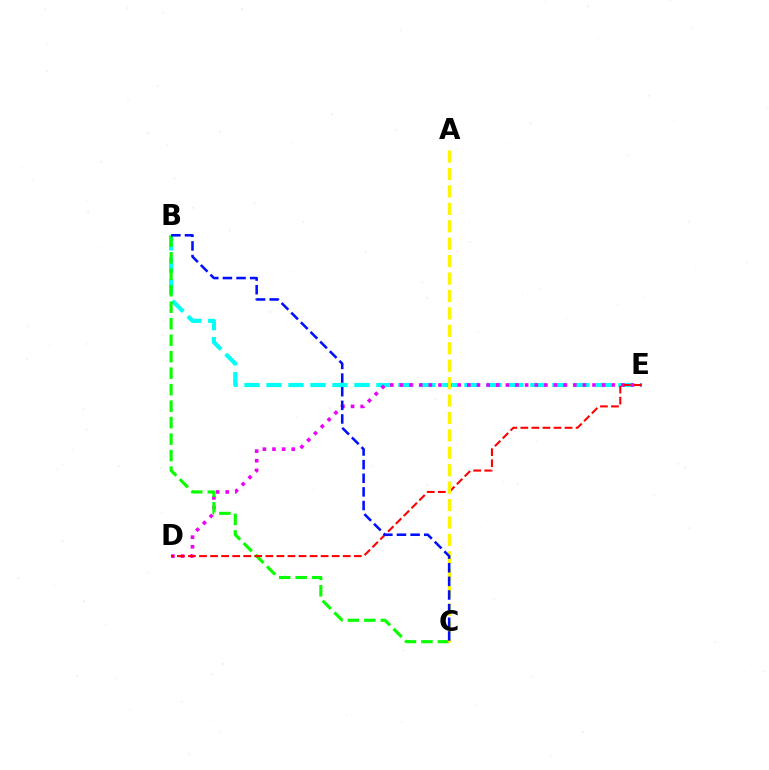{('B', 'E'): [{'color': '#00fff6', 'line_style': 'dashed', 'thickness': 2.99}], ('D', 'E'): [{'color': '#ee00ff', 'line_style': 'dotted', 'thickness': 2.62}, {'color': '#ff0000', 'line_style': 'dashed', 'thickness': 1.5}], ('B', 'C'): [{'color': '#08ff00', 'line_style': 'dashed', 'thickness': 2.24}, {'color': '#0010ff', 'line_style': 'dashed', 'thickness': 1.85}], ('A', 'C'): [{'color': '#fcf500', 'line_style': 'dashed', 'thickness': 2.37}]}